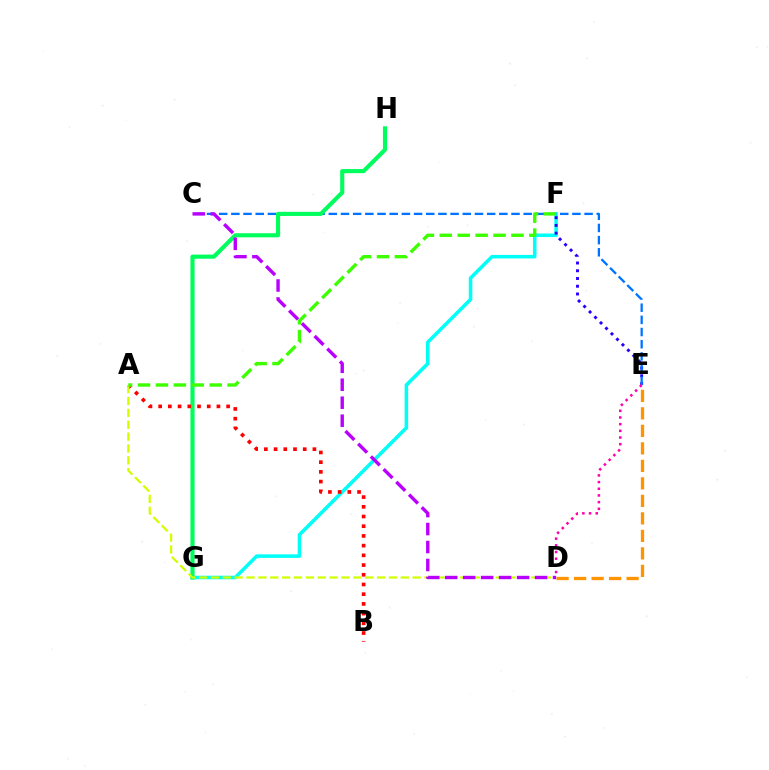{('F', 'G'): [{'color': '#00fff6', 'line_style': 'solid', 'thickness': 2.55}], ('E', 'F'): [{'color': '#2500ff', 'line_style': 'dotted', 'thickness': 2.1}], ('D', 'E'): [{'color': '#ff9400', 'line_style': 'dashed', 'thickness': 2.38}, {'color': '#ff00ac', 'line_style': 'dotted', 'thickness': 1.81}], ('C', 'E'): [{'color': '#0074ff', 'line_style': 'dashed', 'thickness': 1.65}], ('G', 'H'): [{'color': '#00ff5c', 'line_style': 'solid', 'thickness': 2.97}], ('A', 'B'): [{'color': '#ff0000', 'line_style': 'dotted', 'thickness': 2.64}], ('A', 'D'): [{'color': '#d1ff00', 'line_style': 'dashed', 'thickness': 1.61}], ('C', 'D'): [{'color': '#b900ff', 'line_style': 'dashed', 'thickness': 2.44}], ('A', 'F'): [{'color': '#3dff00', 'line_style': 'dashed', 'thickness': 2.43}]}